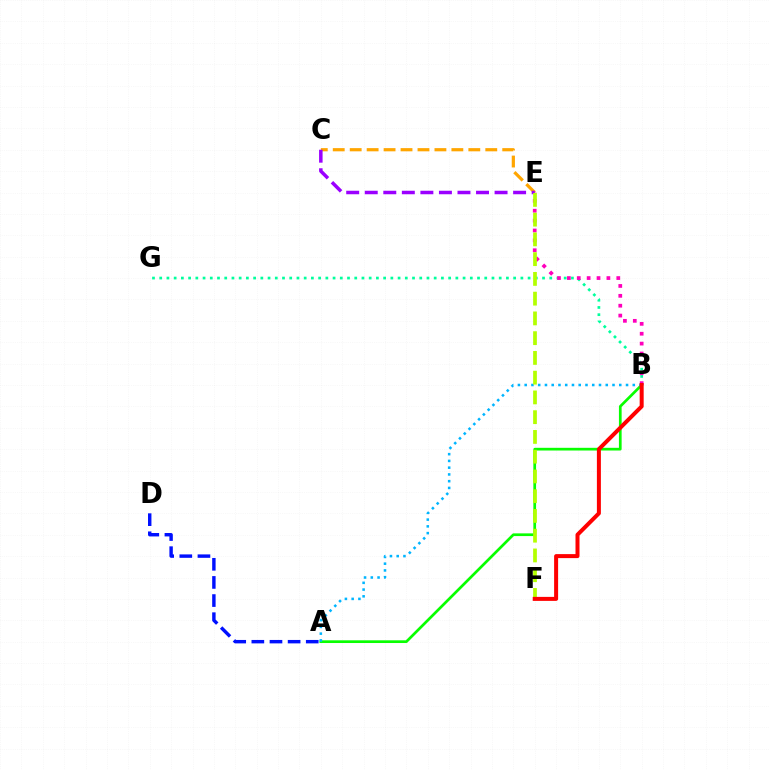{('A', 'B'): [{'color': '#08ff00', 'line_style': 'solid', 'thickness': 1.95}, {'color': '#00b5ff', 'line_style': 'dotted', 'thickness': 1.84}], ('A', 'D'): [{'color': '#0010ff', 'line_style': 'dashed', 'thickness': 2.46}], ('B', 'G'): [{'color': '#00ff9d', 'line_style': 'dotted', 'thickness': 1.96}], ('B', 'E'): [{'color': '#ff00bd', 'line_style': 'dotted', 'thickness': 2.68}], ('C', 'E'): [{'color': '#ffa500', 'line_style': 'dashed', 'thickness': 2.3}, {'color': '#9b00ff', 'line_style': 'dashed', 'thickness': 2.52}], ('E', 'F'): [{'color': '#b3ff00', 'line_style': 'dashed', 'thickness': 2.68}], ('B', 'F'): [{'color': '#ff0000', 'line_style': 'solid', 'thickness': 2.88}]}